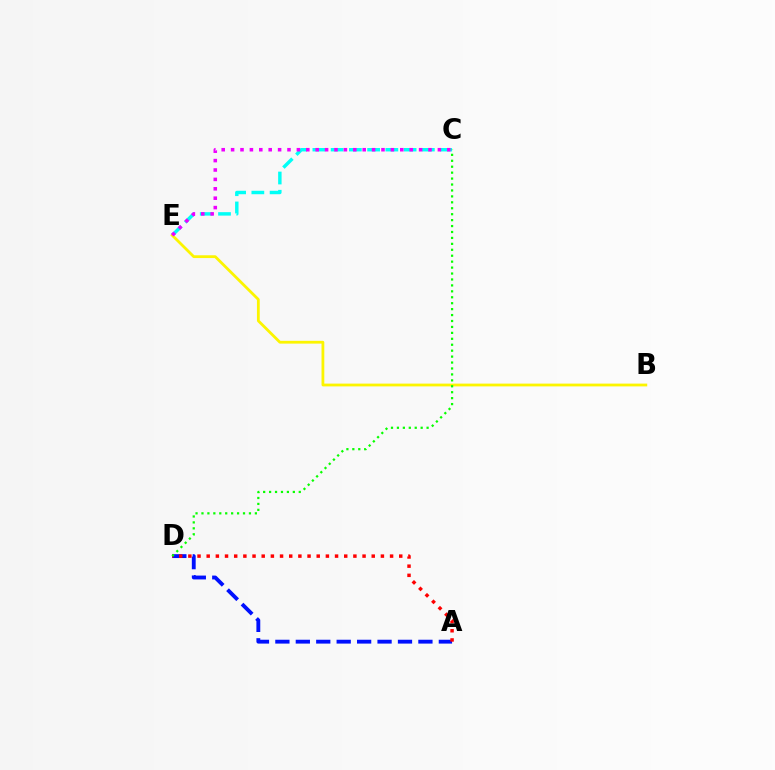{('C', 'E'): [{'color': '#00fff6', 'line_style': 'dashed', 'thickness': 2.48}, {'color': '#ee00ff', 'line_style': 'dotted', 'thickness': 2.55}], ('B', 'E'): [{'color': '#fcf500', 'line_style': 'solid', 'thickness': 2.01}], ('A', 'D'): [{'color': '#0010ff', 'line_style': 'dashed', 'thickness': 2.78}, {'color': '#ff0000', 'line_style': 'dotted', 'thickness': 2.49}], ('C', 'D'): [{'color': '#08ff00', 'line_style': 'dotted', 'thickness': 1.61}]}